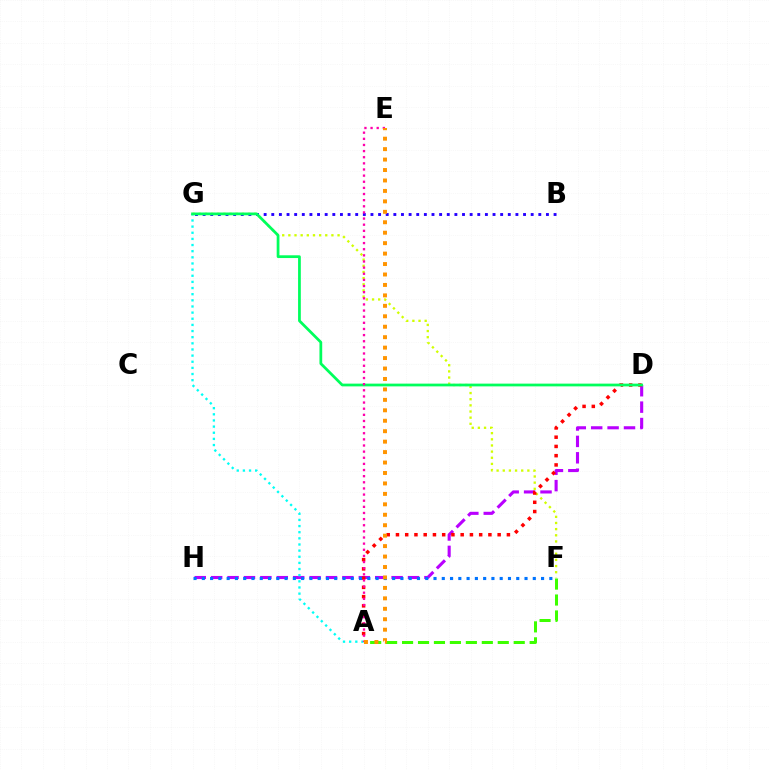{('F', 'G'): [{'color': '#d1ff00', 'line_style': 'dotted', 'thickness': 1.67}], ('D', 'H'): [{'color': '#b900ff', 'line_style': 'dashed', 'thickness': 2.23}], ('A', 'D'): [{'color': '#ff0000', 'line_style': 'dotted', 'thickness': 2.51}], ('A', 'F'): [{'color': '#3dff00', 'line_style': 'dashed', 'thickness': 2.17}], ('A', 'G'): [{'color': '#00fff6', 'line_style': 'dotted', 'thickness': 1.67}], ('B', 'G'): [{'color': '#2500ff', 'line_style': 'dotted', 'thickness': 2.07}], ('D', 'G'): [{'color': '#00ff5c', 'line_style': 'solid', 'thickness': 1.98}], ('A', 'E'): [{'color': '#ff00ac', 'line_style': 'dotted', 'thickness': 1.67}, {'color': '#ff9400', 'line_style': 'dotted', 'thickness': 2.84}], ('F', 'H'): [{'color': '#0074ff', 'line_style': 'dotted', 'thickness': 2.25}]}